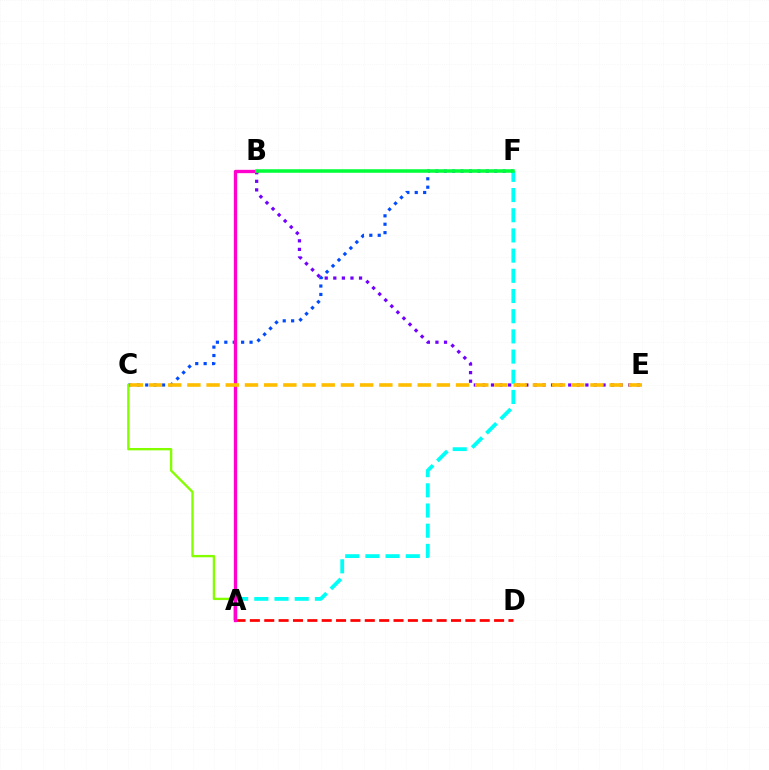{('C', 'F'): [{'color': '#004bff', 'line_style': 'dotted', 'thickness': 2.28}], ('A', 'D'): [{'color': '#ff0000', 'line_style': 'dashed', 'thickness': 1.95}], ('A', 'C'): [{'color': '#84ff00', 'line_style': 'solid', 'thickness': 1.69}], ('B', 'E'): [{'color': '#7200ff', 'line_style': 'dotted', 'thickness': 2.33}], ('A', 'F'): [{'color': '#00fff6', 'line_style': 'dashed', 'thickness': 2.74}], ('A', 'B'): [{'color': '#ff00cf', 'line_style': 'solid', 'thickness': 2.41}], ('C', 'E'): [{'color': '#ffbd00', 'line_style': 'dashed', 'thickness': 2.61}], ('B', 'F'): [{'color': '#00ff39', 'line_style': 'solid', 'thickness': 2.54}]}